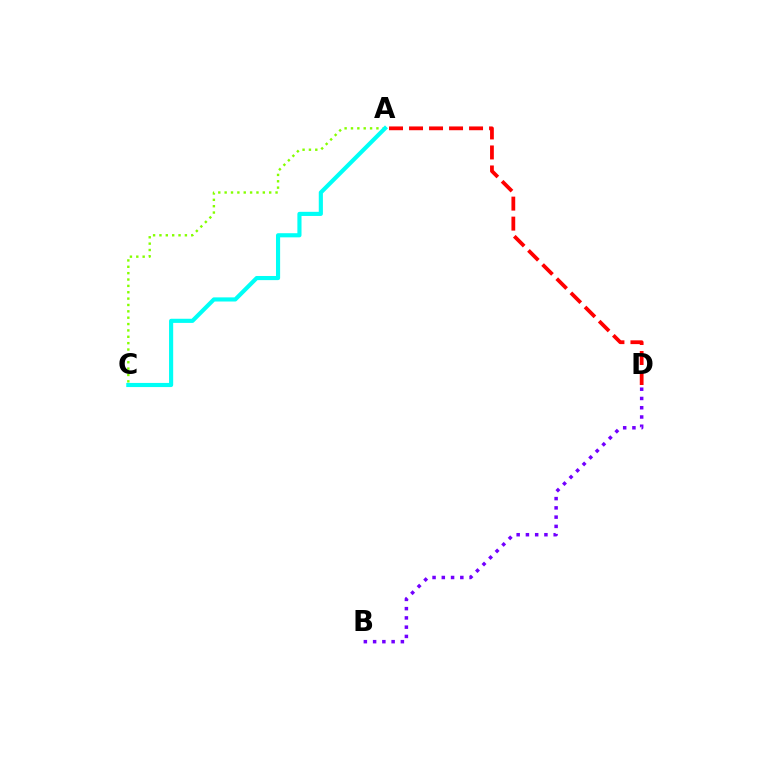{('A', 'C'): [{'color': '#84ff00', 'line_style': 'dotted', 'thickness': 1.73}, {'color': '#00fff6', 'line_style': 'solid', 'thickness': 2.98}], ('A', 'D'): [{'color': '#ff0000', 'line_style': 'dashed', 'thickness': 2.72}], ('B', 'D'): [{'color': '#7200ff', 'line_style': 'dotted', 'thickness': 2.52}]}